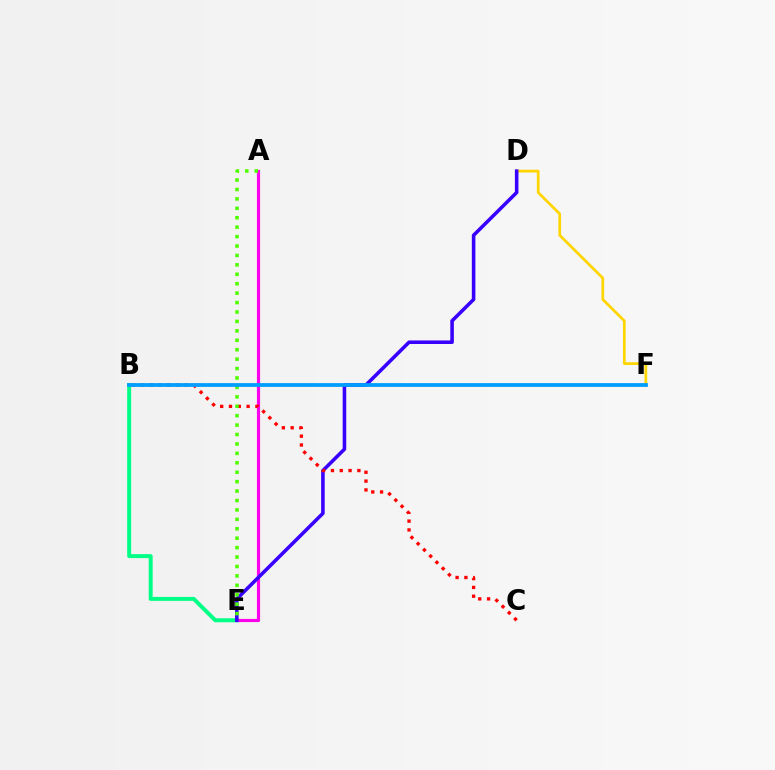{('B', 'E'): [{'color': '#00ff86', 'line_style': 'solid', 'thickness': 2.85}], ('D', 'F'): [{'color': '#ffd500', 'line_style': 'solid', 'thickness': 1.96}], ('A', 'E'): [{'color': '#ff00ed', 'line_style': 'solid', 'thickness': 2.27}, {'color': '#4fff00', 'line_style': 'dotted', 'thickness': 2.56}], ('D', 'E'): [{'color': '#3700ff', 'line_style': 'solid', 'thickness': 2.57}], ('B', 'C'): [{'color': '#ff0000', 'line_style': 'dotted', 'thickness': 2.39}], ('B', 'F'): [{'color': '#009eff', 'line_style': 'solid', 'thickness': 2.71}]}